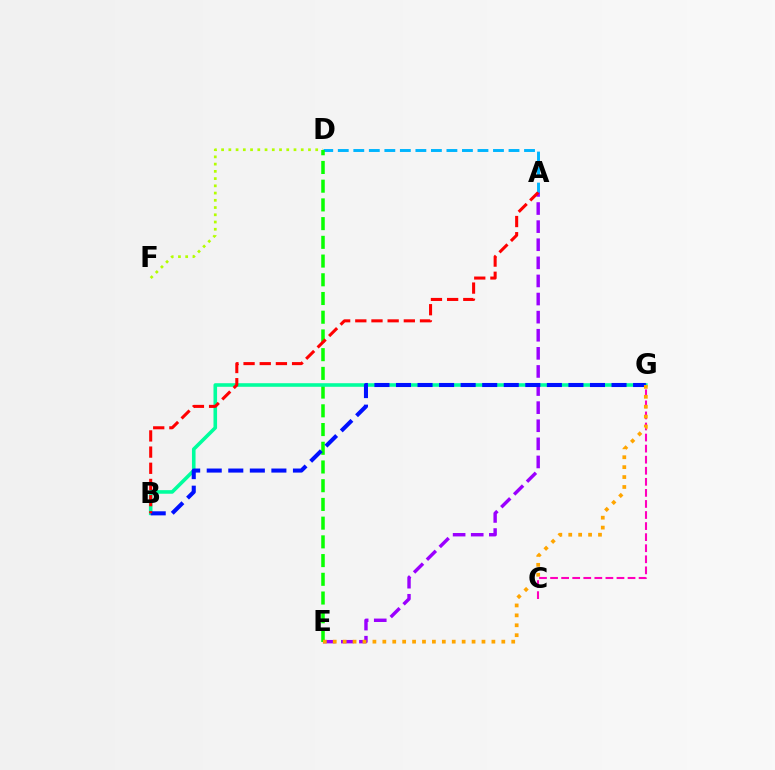{('C', 'G'): [{'color': '#ff00bd', 'line_style': 'dashed', 'thickness': 1.5}], ('D', 'F'): [{'color': '#b3ff00', 'line_style': 'dotted', 'thickness': 1.97}], ('A', 'D'): [{'color': '#00b5ff', 'line_style': 'dashed', 'thickness': 2.11}], ('D', 'E'): [{'color': '#08ff00', 'line_style': 'dashed', 'thickness': 2.54}], ('A', 'E'): [{'color': '#9b00ff', 'line_style': 'dashed', 'thickness': 2.46}], ('B', 'G'): [{'color': '#00ff9d', 'line_style': 'solid', 'thickness': 2.58}, {'color': '#0010ff', 'line_style': 'dashed', 'thickness': 2.93}], ('E', 'G'): [{'color': '#ffa500', 'line_style': 'dotted', 'thickness': 2.69}], ('A', 'B'): [{'color': '#ff0000', 'line_style': 'dashed', 'thickness': 2.2}]}